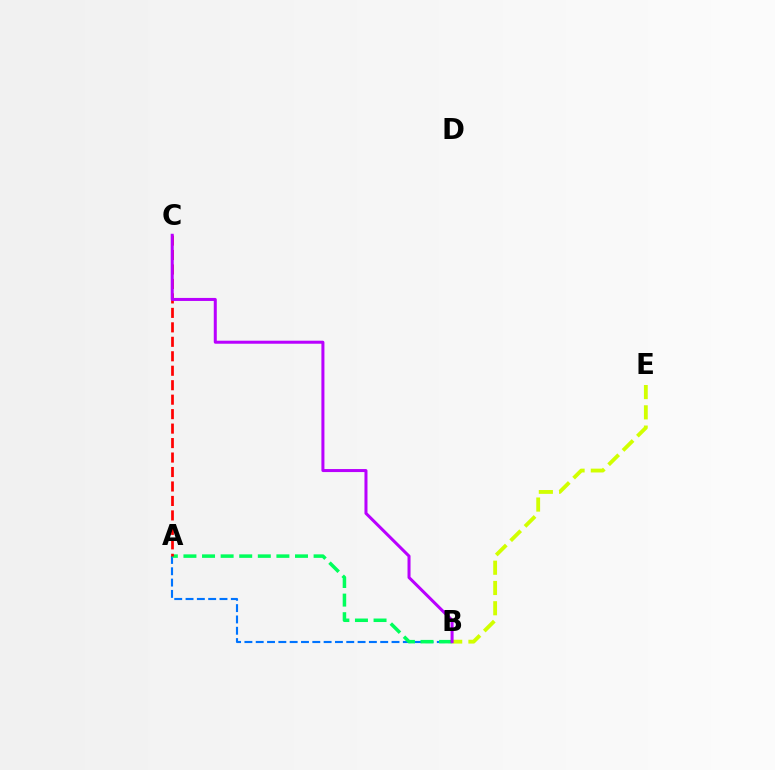{('B', 'E'): [{'color': '#d1ff00', 'line_style': 'dashed', 'thickness': 2.75}], ('A', 'B'): [{'color': '#0074ff', 'line_style': 'dashed', 'thickness': 1.54}, {'color': '#00ff5c', 'line_style': 'dashed', 'thickness': 2.53}], ('A', 'C'): [{'color': '#ff0000', 'line_style': 'dashed', 'thickness': 1.97}], ('B', 'C'): [{'color': '#b900ff', 'line_style': 'solid', 'thickness': 2.17}]}